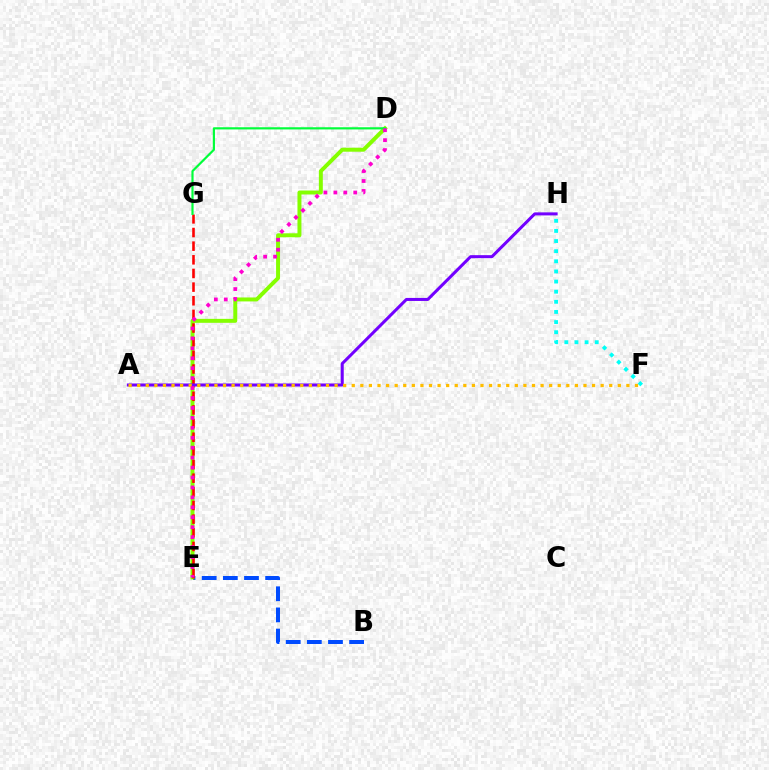{('B', 'E'): [{'color': '#004bff', 'line_style': 'dashed', 'thickness': 2.87}], ('D', 'E'): [{'color': '#84ff00', 'line_style': 'solid', 'thickness': 2.85}, {'color': '#ff00cf', 'line_style': 'dotted', 'thickness': 2.7}], ('E', 'G'): [{'color': '#ff0000', 'line_style': 'dashed', 'thickness': 1.85}], ('F', 'H'): [{'color': '#00fff6', 'line_style': 'dotted', 'thickness': 2.75}], ('D', 'G'): [{'color': '#00ff39', 'line_style': 'solid', 'thickness': 1.57}], ('A', 'H'): [{'color': '#7200ff', 'line_style': 'solid', 'thickness': 2.18}], ('A', 'F'): [{'color': '#ffbd00', 'line_style': 'dotted', 'thickness': 2.33}]}